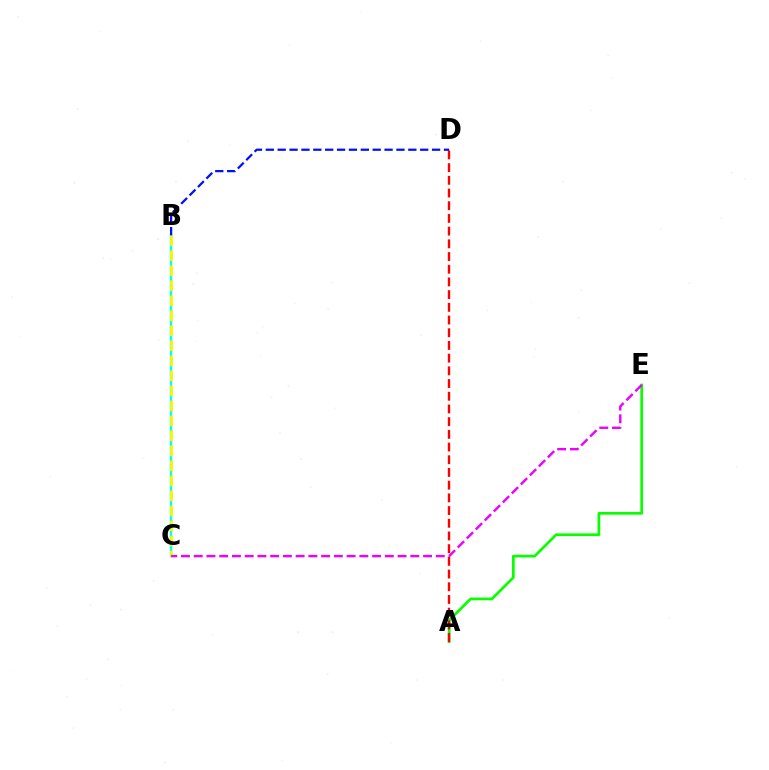{('A', 'E'): [{'color': '#08ff00', 'line_style': 'solid', 'thickness': 1.95}], ('A', 'D'): [{'color': '#ff0000', 'line_style': 'dashed', 'thickness': 1.73}], ('B', 'C'): [{'color': '#00fff6', 'line_style': 'solid', 'thickness': 1.75}, {'color': '#fcf500', 'line_style': 'dashed', 'thickness': 2.04}], ('C', 'E'): [{'color': '#ee00ff', 'line_style': 'dashed', 'thickness': 1.73}], ('B', 'D'): [{'color': '#0010ff', 'line_style': 'dashed', 'thickness': 1.61}]}